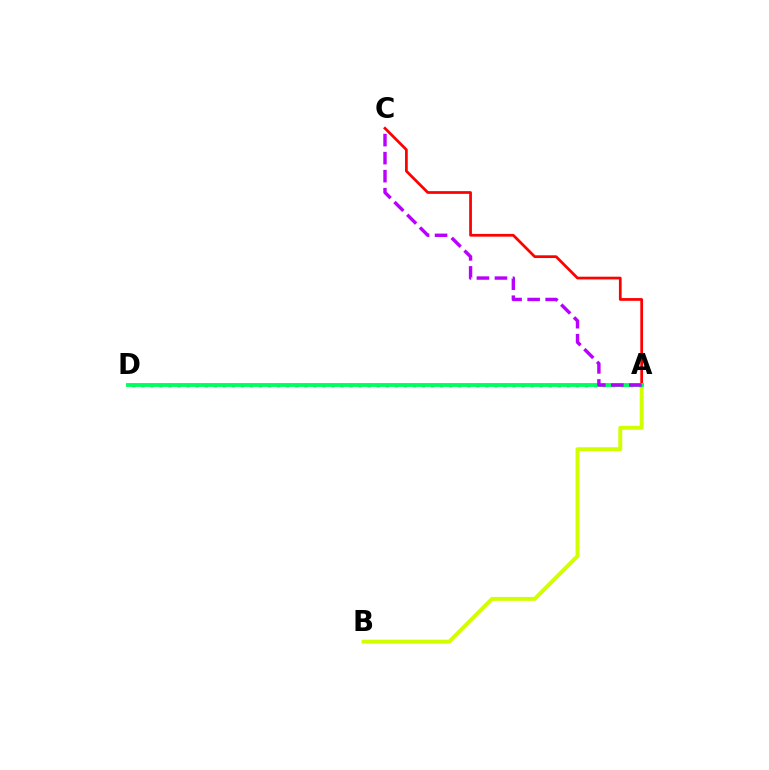{('A', 'B'): [{'color': '#d1ff00', 'line_style': 'solid', 'thickness': 2.83}], ('A', 'C'): [{'color': '#ff0000', 'line_style': 'solid', 'thickness': 1.97}, {'color': '#b900ff', 'line_style': 'dashed', 'thickness': 2.45}], ('A', 'D'): [{'color': '#0074ff', 'line_style': 'dotted', 'thickness': 2.46}, {'color': '#00ff5c', 'line_style': 'solid', 'thickness': 2.77}]}